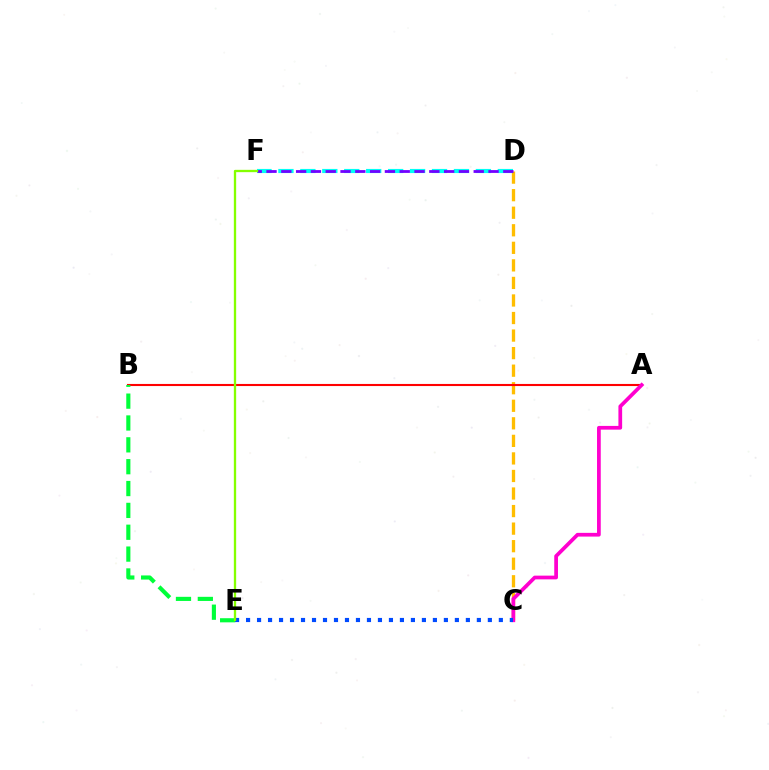{('C', 'D'): [{'color': '#ffbd00', 'line_style': 'dashed', 'thickness': 2.38}], ('A', 'B'): [{'color': '#ff0000', 'line_style': 'solid', 'thickness': 1.52}], ('B', 'E'): [{'color': '#00ff39', 'line_style': 'dashed', 'thickness': 2.97}], ('D', 'F'): [{'color': '#00fff6', 'line_style': 'dashed', 'thickness': 2.98}, {'color': '#7200ff', 'line_style': 'dashed', 'thickness': 2.01}], ('A', 'C'): [{'color': '#ff00cf', 'line_style': 'solid', 'thickness': 2.68}], ('C', 'E'): [{'color': '#004bff', 'line_style': 'dotted', 'thickness': 2.99}], ('E', 'F'): [{'color': '#84ff00', 'line_style': 'solid', 'thickness': 1.67}]}